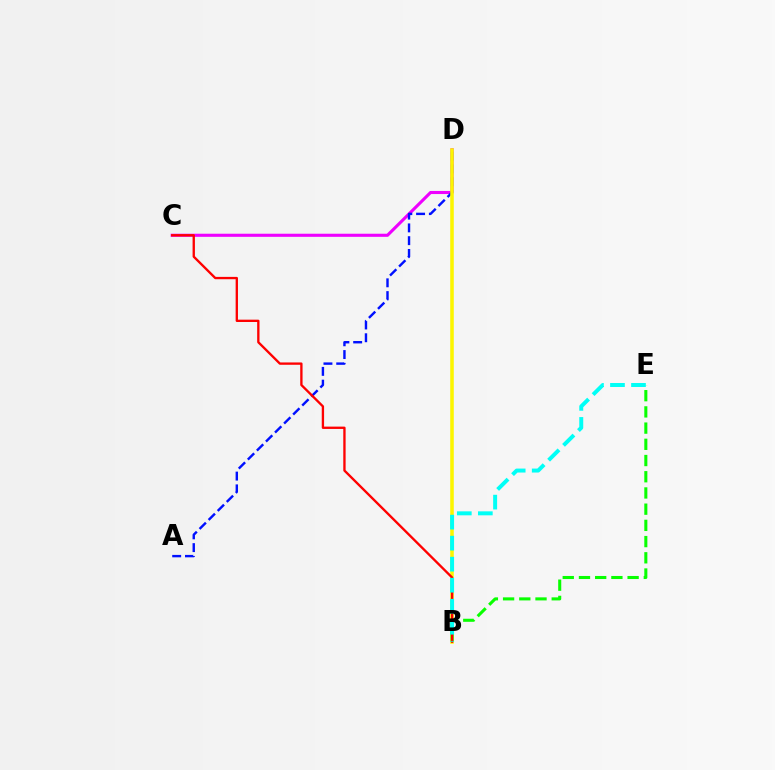{('C', 'D'): [{'color': '#ee00ff', 'line_style': 'solid', 'thickness': 2.23}], ('A', 'D'): [{'color': '#0010ff', 'line_style': 'dashed', 'thickness': 1.74}], ('B', 'D'): [{'color': '#fcf500', 'line_style': 'solid', 'thickness': 2.56}], ('B', 'E'): [{'color': '#08ff00', 'line_style': 'dashed', 'thickness': 2.2}, {'color': '#00fff6', 'line_style': 'dashed', 'thickness': 2.86}], ('B', 'C'): [{'color': '#ff0000', 'line_style': 'solid', 'thickness': 1.68}]}